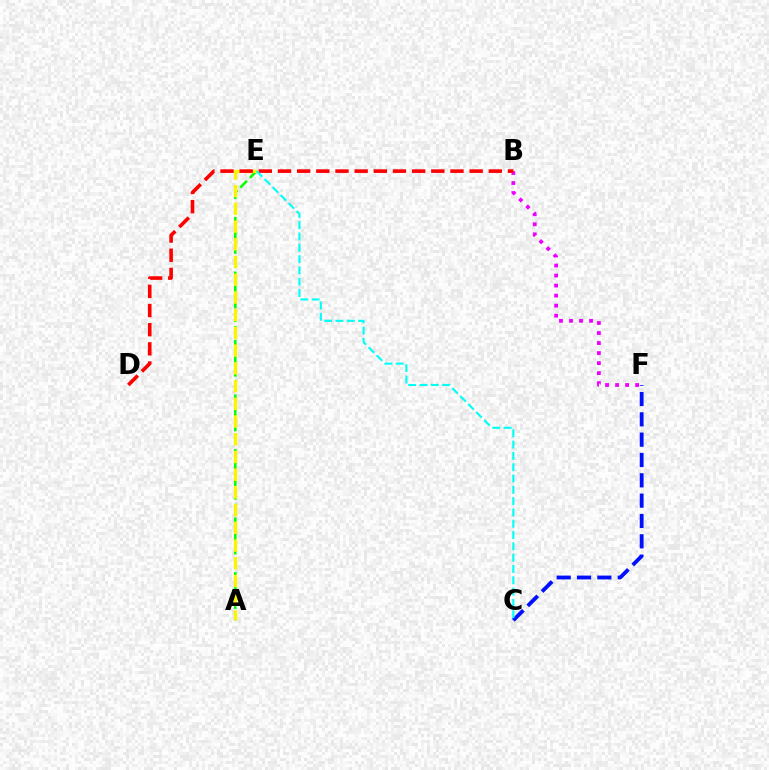{('A', 'E'): [{'color': '#08ff00', 'line_style': 'dashed', 'thickness': 1.86}, {'color': '#fcf500', 'line_style': 'dashed', 'thickness': 2.41}], ('B', 'F'): [{'color': '#ee00ff', 'line_style': 'dotted', 'thickness': 2.72}], ('C', 'F'): [{'color': '#0010ff', 'line_style': 'dashed', 'thickness': 2.76}], ('B', 'D'): [{'color': '#ff0000', 'line_style': 'dashed', 'thickness': 2.6}], ('C', 'E'): [{'color': '#00fff6', 'line_style': 'dashed', 'thickness': 1.54}]}